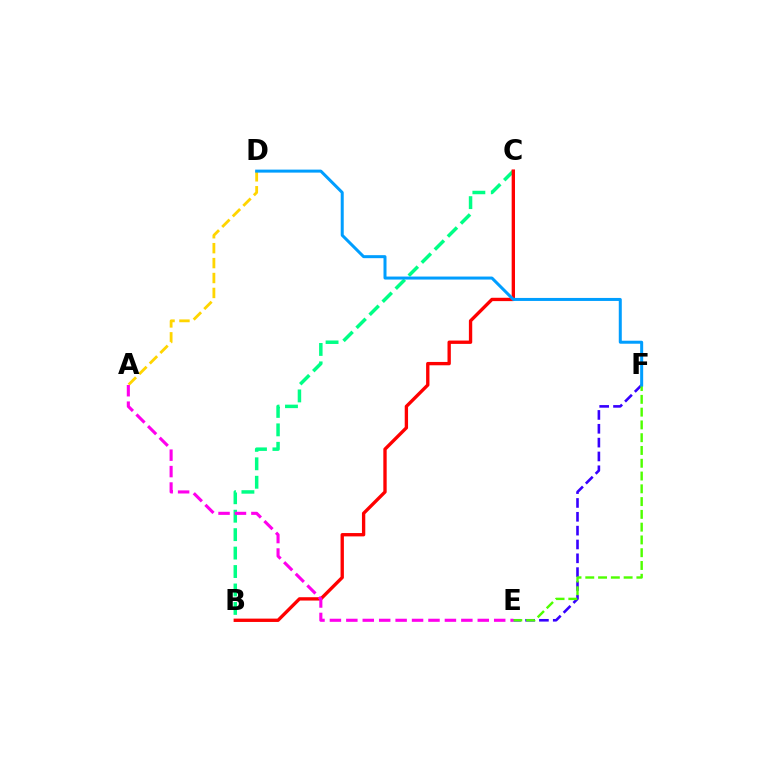{('E', 'F'): [{'color': '#3700ff', 'line_style': 'dashed', 'thickness': 1.88}, {'color': '#4fff00', 'line_style': 'dashed', 'thickness': 1.74}], ('B', 'C'): [{'color': '#00ff86', 'line_style': 'dashed', 'thickness': 2.51}, {'color': '#ff0000', 'line_style': 'solid', 'thickness': 2.41}], ('A', 'D'): [{'color': '#ffd500', 'line_style': 'dashed', 'thickness': 2.03}], ('D', 'F'): [{'color': '#009eff', 'line_style': 'solid', 'thickness': 2.16}], ('A', 'E'): [{'color': '#ff00ed', 'line_style': 'dashed', 'thickness': 2.23}]}